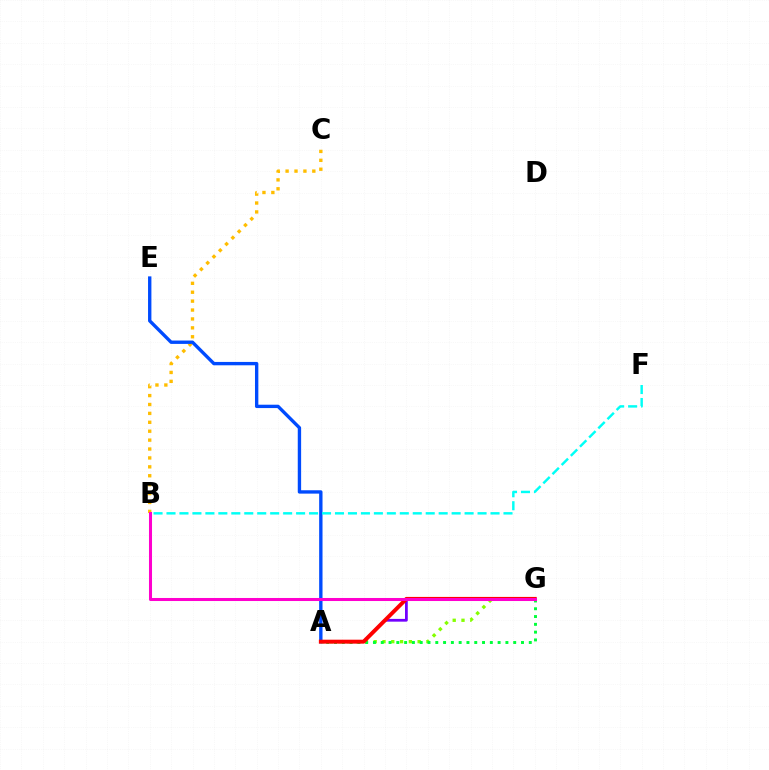{('A', 'G'): [{'color': '#84ff00', 'line_style': 'dotted', 'thickness': 2.39}, {'color': '#7200ff', 'line_style': 'solid', 'thickness': 1.99}, {'color': '#00ff39', 'line_style': 'dotted', 'thickness': 2.12}, {'color': '#ff0000', 'line_style': 'solid', 'thickness': 2.84}], ('B', 'C'): [{'color': '#ffbd00', 'line_style': 'dotted', 'thickness': 2.42}], ('A', 'E'): [{'color': '#004bff', 'line_style': 'solid', 'thickness': 2.42}], ('B', 'F'): [{'color': '#00fff6', 'line_style': 'dashed', 'thickness': 1.76}], ('B', 'G'): [{'color': '#ff00cf', 'line_style': 'solid', 'thickness': 2.19}]}